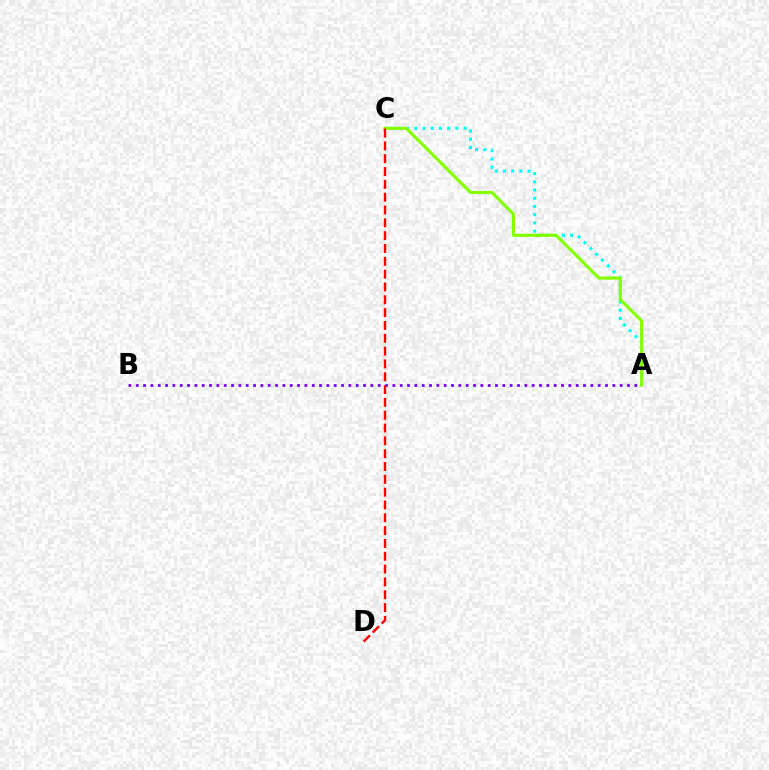{('A', 'C'): [{'color': '#00fff6', 'line_style': 'dotted', 'thickness': 2.23}, {'color': '#84ff00', 'line_style': 'solid', 'thickness': 2.27}], ('A', 'B'): [{'color': '#7200ff', 'line_style': 'dotted', 'thickness': 1.99}], ('C', 'D'): [{'color': '#ff0000', 'line_style': 'dashed', 'thickness': 1.74}]}